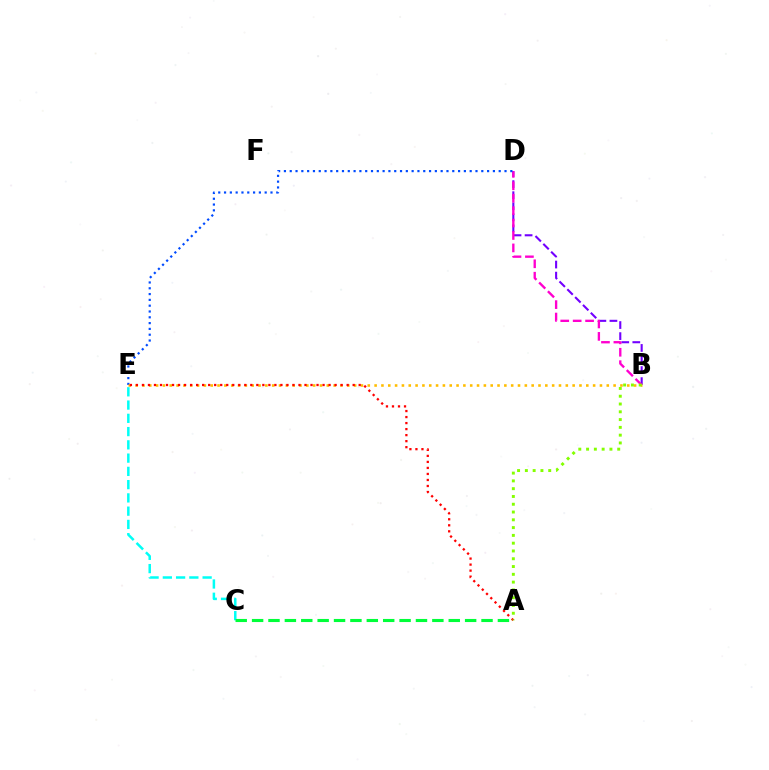{('B', 'D'): [{'color': '#7200ff', 'line_style': 'dashed', 'thickness': 1.5}, {'color': '#ff00cf', 'line_style': 'dashed', 'thickness': 1.69}], ('C', 'E'): [{'color': '#00fff6', 'line_style': 'dashed', 'thickness': 1.8}], ('A', 'C'): [{'color': '#00ff39', 'line_style': 'dashed', 'thickness': 2.23}], ('D', 'E'): [{'color': '#004bff', 'line_style': 'dotted', 'thickness': 1.58}], ('B', 'E'): [{'color': '#ffbd00', 'line_style': 'dotted', 'thickness': 1.86}], ('A', 'E'): [{'color': '#ff0000', 'line_style': 'dotted', 'thickness': 1.64}], ('A', 'B'): [{'color': '#84ff00', 'line_style': 'dotted', 'thickness': 2.12}]}